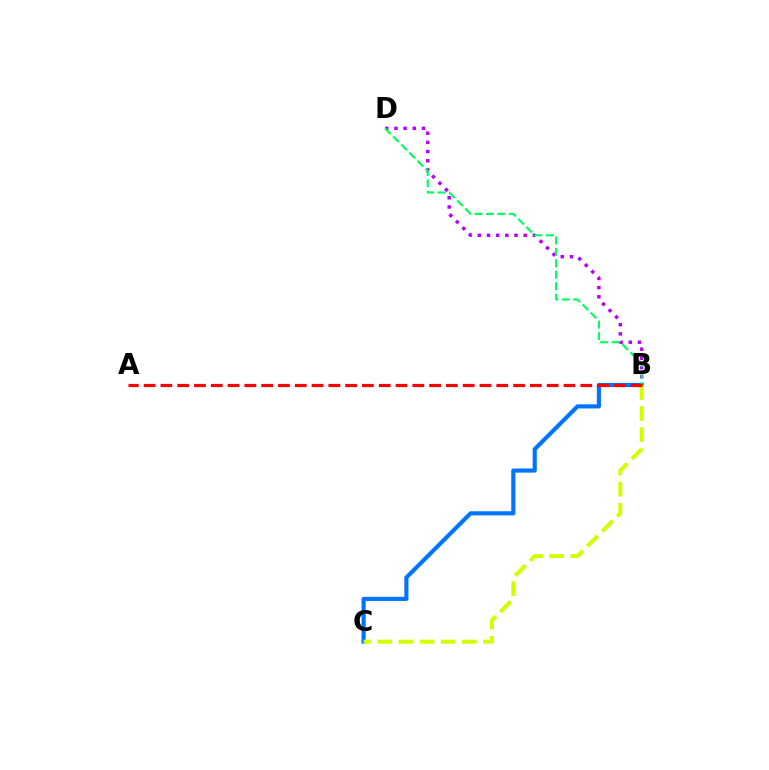{('B', 'D'): [{'color': '#b900ff', 'line_style': 'dotted', 'thickness': 2.49}, {'color': '#00ff5c', 'line_style': 'dashed', 'thickness': 1.56}], ('B', 'C'): [{'color': '#0074ff', 'line_style': 'solid', 'thickness': 2.97}, {'color': '#d1ff00', 'line_style': 'dashed', 'thickness': 2.87}], ('A', 'B'): [{'color': '#ff0000', 'line_style': 'dashed', 'thickness': 2.28}]}